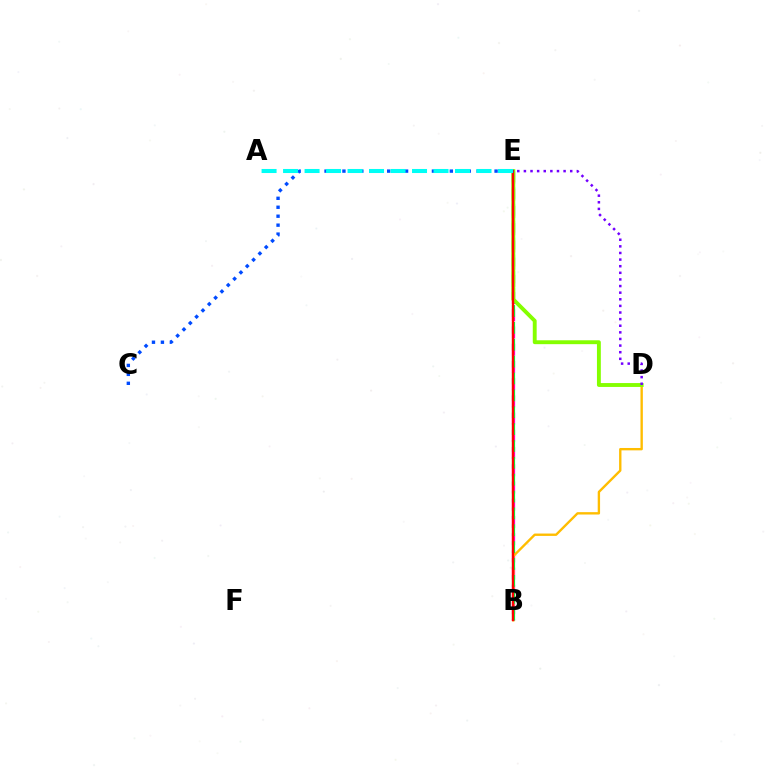{('B', 'E'): [{'color': '#ff00cf', 'line_style': 'dashed', 'thickness': 2.34}, {'color': '#00ff39', 'line_style': 'dashed', 'thickness': 2.29}, {'color': '#ff0000', 'line_style': 'solid', 'thickness': 1.66}], ('B', 'D'): [{'color': '#ffbd00', 'line_style': 'solid', 'thickness': 1.71}], ('D', 'E'): [{'color': '#84ff00', 'line_style': 'solid', 'thickness': 2.8}, {'color': '#7200ff', 'line_style': 'dotted', 'thickness': 1.8}], ('C', 'E'): [{'color': '#004bff', 'line_style': 'dotted', 'thickness': 2.43}], ('A', 'E'): [{'color': '#00fff6', 'line_style': 'dashed', 'thickness': 2.92}]}